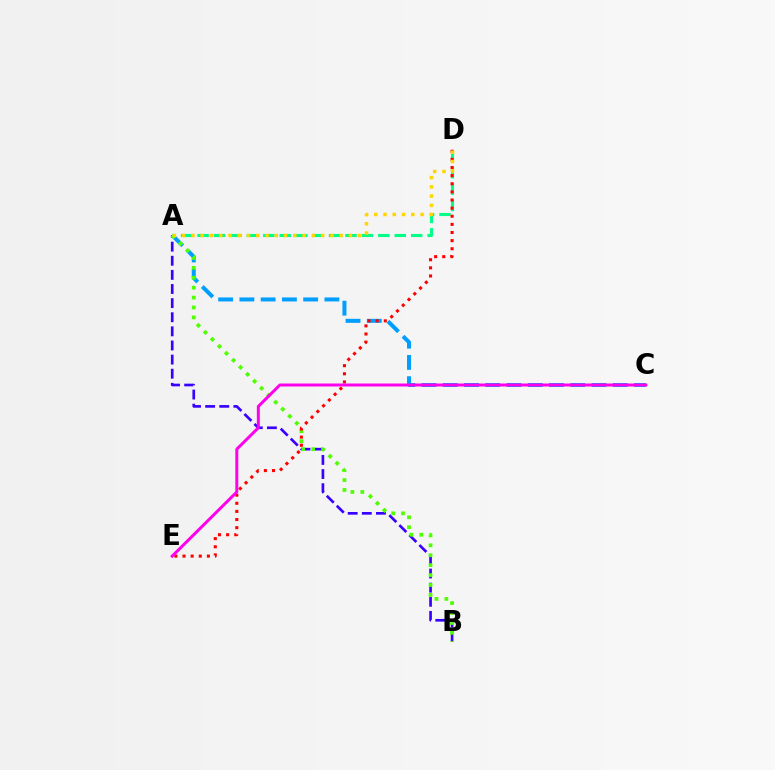{('A', 'D'): [{'color': '#00ff86', 'line_style': 'dashed', 'thickness': 2.23}, {'color': '#ffd500', 'line_style': 'dotted', 'thickness': 2.52}], ('A', 'B'): [{'color': '#3700ff', 'line_style': 'dashed', 'thickness': 1.92}, {'color': '#4fff00', 'line_style': 'dotted', 'thickness': 2.69}], ('A', 'C'): [{'color': '#009eff', 'line_style': 'dashed', 'thickness': 2.89}], ('D', 'E'): [{'color': '#ff0000', 'line_style': 'dotted', 'thickness': 2.21}], ('C', 'E'): [{'color': '#ff00ed', 'line_style': 'solid', 'thickness': 2.15}]}